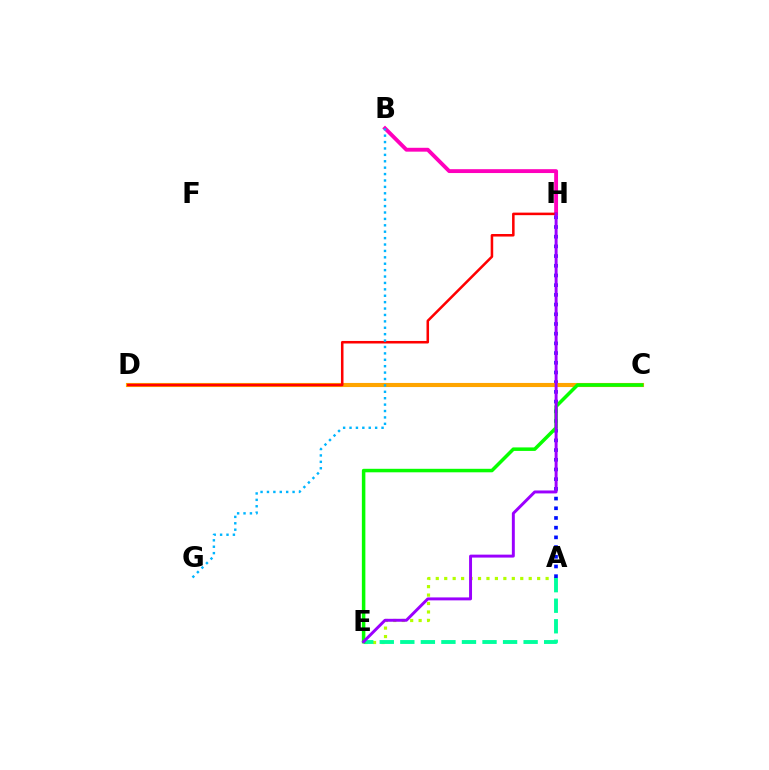{('A', 'E'): [{'color': '#b3ff00', 'line_style': 'dotted', 'thickness': 2.3}, {'color': '#00ff9d', 'line_style': 'dashed', 'thickness': 2.79}], ('A', 'H'): [{'color': '#0010ff', 'line_style': 'dotted', 'thickness': 2.64}], ('C', 'D'): [{'color': '#ffa500', 'line_style': 'solid', 'thickness': 2.96}], ('B', 'H'): [{'color': '#ff00bd', 'line_style': 'solid', 'thickness': 2.78}], ('C', 'E'): [{'color': '#08ff00', 'line_style': 'solid', 'thickness': 2.53}], ('D', 'H'): [{'color': '#ff0000', 'line_style': 'solid', 'thickness': 1.83}], ('E', 'H'): [{'color': '#9b00ff', 'line_style': 'solid', 'thickness': 2.12}], ('B', 'G'): [{'color': '#00b5ff', 'line_style': 'dotted', 'thickness': 1.74}]}